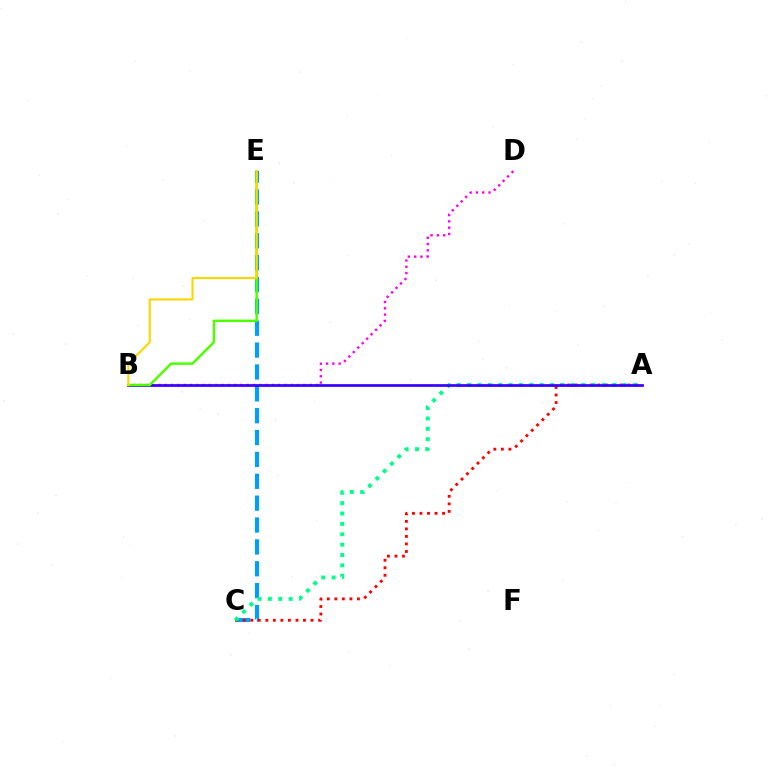{('C', 'E'): [{'color': '#009eff', 'line_style': 'dashed', 'thickness': 2.97}], ('A', 'C'): [{'color': '#ff0000', 'line_style': 'dotted', 'thickness': 2.05}, {'color': '#00ff86', 'line_style': 'dotted', 'thickness': 2.82}], ('B', 'D'): [{'color': '#ff00ed', 'line_style': 'dotted', 'thickness': 1.71}], ('A', 'B'): [{'color': '#3700ff', 'line_style': 'solid', 'thickness': 1.96}], ('B', 'E'): [{'color': '#4fff00', 'line_style': 'solid', 'thickness': 1.78}, {'color': '#ffd500', 'line_style': 'solid', 'thickness': 1.52}]}